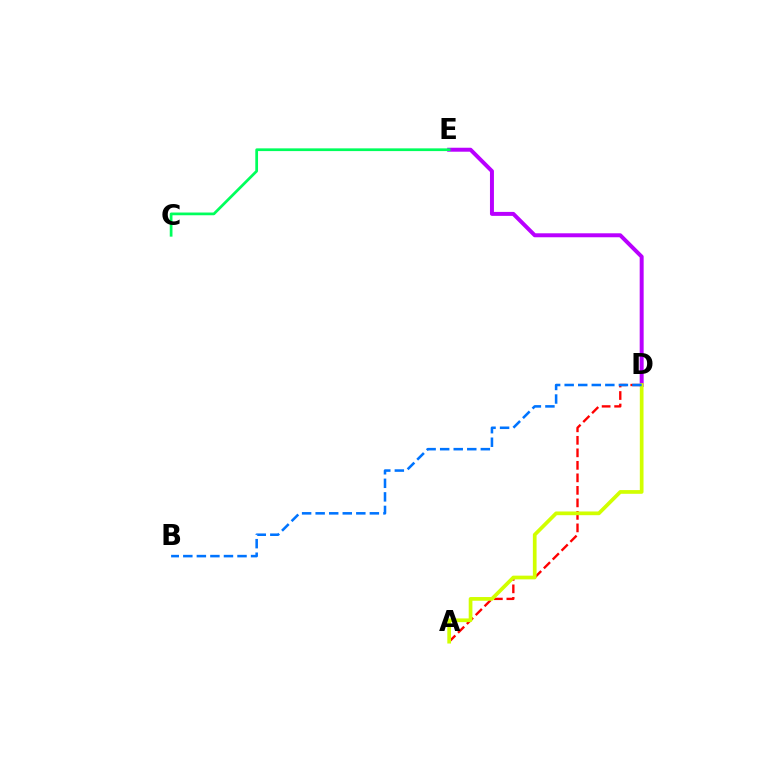{('D', 'E'): [{'color': '#b900ff', 'line_style': 'solid', 'thickness': 2.86}], ('A', 'D'): [{'color': '#ff0000', 'line_style': 'dashed', 'thickness': 1.7}, {'color': '#d1ff00', 'line_style': 'solid', 'thickness': 2.67}], ('B', 'D'): [{'color': '#0074ff', 'line_style': 'dashed', 'thickness': 1.84}], ('C', 'E'): [{'color': '#00ff5c', 'line_style': 'solid', 'thickness': 1.97}]}